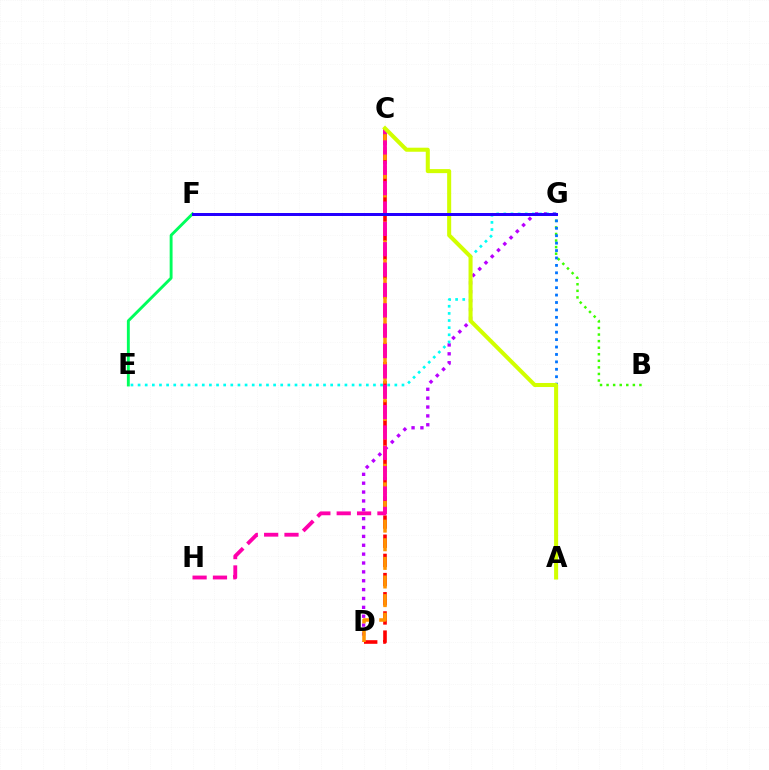{('E', 'F'): [{'color': '#00ff5c', 'line_style': 'solid', 'thickness': 2.08}], ('D', 'G'): [{'color': '#b900ff', 'line_style': 'dotted', 'thickness': 2.41}], ('E', 'G'): [{'color': '#00fff6', 'line_style': 'dotted', 'thickness': 1.94}], ('C', 'D'): [{'color': '#ff0000', 'line_style': 'dashed', 'thickness': 2.61}, {'color': '#ff9400', 'line_style': 'dashed', 'thickness': 2.53}], ('B', 'G'): [{'color': '#3dff00', 'line_style': 'dotted', 'thickness': 1.79}], ('C', 'H'): [{'color': '#ff00ac', 'line_style': 'dashed', 'thickness': 2.77}], ('A', 'G'): [{'color': '#0074ff', 'line_style': 'dotted', 'thickness': 2.02}], ('A', 'C'): [{'color': '#d1ff00', 'line_style': 'solid', 'thickness': 2.91}], ('F', 'G'): [{'color': '#2500ff', 'line_style': 'solid', 'thickness': 2.16}]}